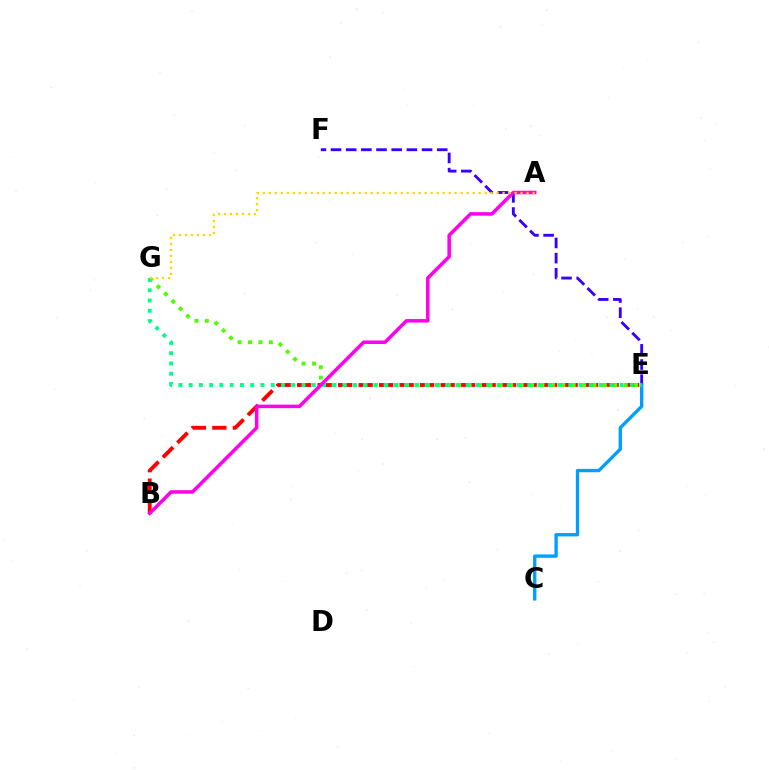{('B', 'E'): [{'color': '#ff0000', 'line_style': 'dashed', 'thickness': 2.78}], ('E', 'F'): [{'color': '#3700ff', 'line_style': 'dashed', 'thickness': 2.06}], ('C', 'E'): [{'color': '#009eff', 'line_style': 'solid', 'thickness': 2.41}], ('E', 'G'): [{'color': '#4fff00', 'line_style': 'dotted', 'thickness': 2.83}, {'color': '#00ff86', 'line_style': 'dotted', 'thickness': 2.79}], ('A', 'B'): [{'color': '#ff00ed', 'line_style': 'solid', 'thickness': 2.53}], ('A', 'G'): [{'color': '#ffd500', 'line_style': 'dotted', 'thickness': 1.63}]}